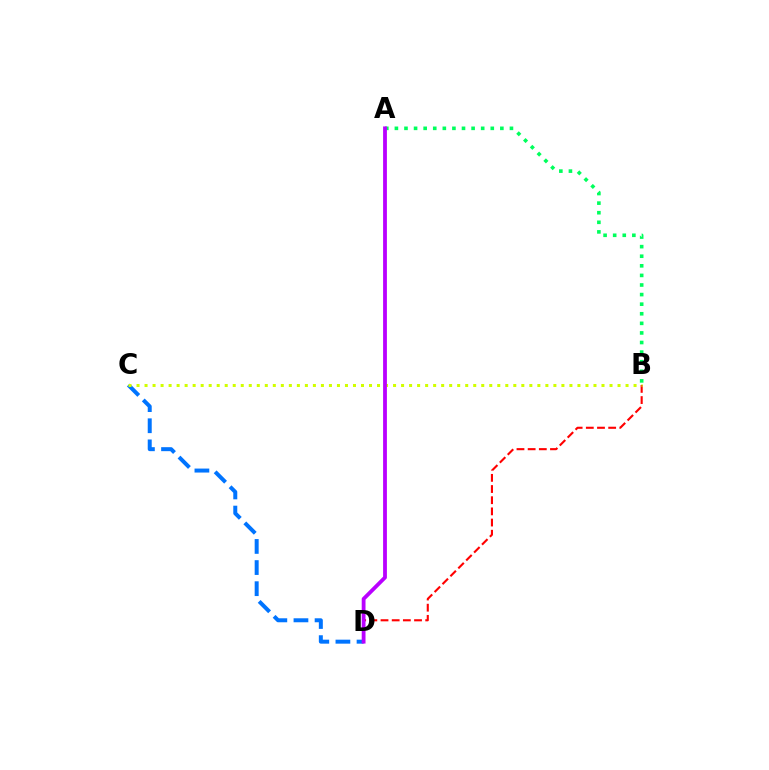{('C', 'D'): [{'color': '#0074ff', 'line_style': 'dashed', 'thickness': 2.87}], ('B', 'D'): [{'color': '#ff0000', 'line_style': 'dashed', 'thickness': 1.52}], ('A', 'B'): [{'color': '#00ff5c', 'line_style': 'dotted', 'thickness': 2.61}], ('B', 'C'): [{'color': '#d1ff00', 'line_style': 'dotted', 'thickness': 2.18}], ('A', 'D'): [{'color': '#b900ff', 'line_style': 'solid', 'thickness': 2.74}]}